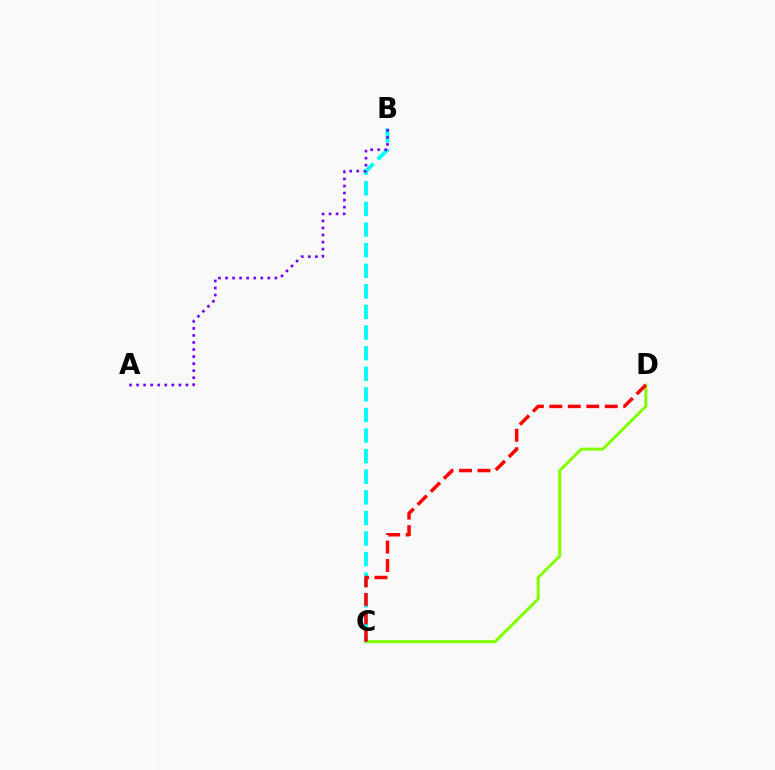{('C', 'D'): [{'color': '#84ff00', 'line_style': 'solid', 'thickness': 2.18}, {'color': '#ff0000', 'line_style': 'dashed', 'thickness': 2.51}], ('B', 'C'): [{'color': '#00fff6', 'line_style': 'dashed', 'thickness': 2.8}], ('A', 'B'): [{'color': '#7200ff', 'line_style': 'dotted', 'thickness': 1.92}]}